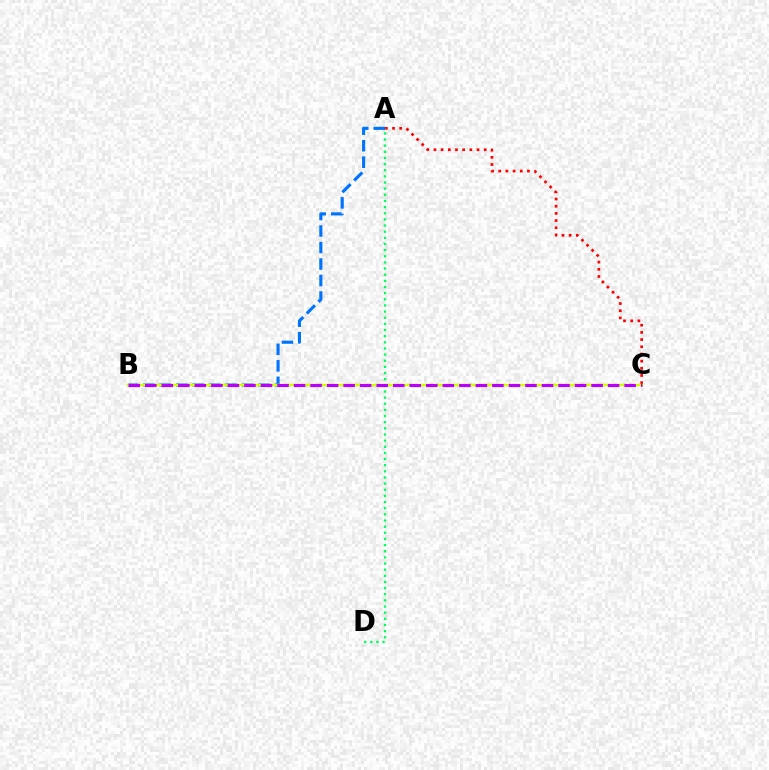{('A', 'C'): [{'color': '#ff0000', 'line_style': 'dotted', 'thickness': 1.95}], ('A', 'D'): [{'color': '#00ff5c', 'line_style': 'dotted', 'thickness': 1.67}], ('A', 'B'): [{'color': '#0074ff', 'line_style': 'dashed', 'thickness': 2.24}], ('B', 'C'): [{'color': '#d1ff00', 'line_style': 'solid', 'thickness': 1.74}, {'color': '#b900ff', 'line_style': 'dashed', 'thickness': 2.25}]}